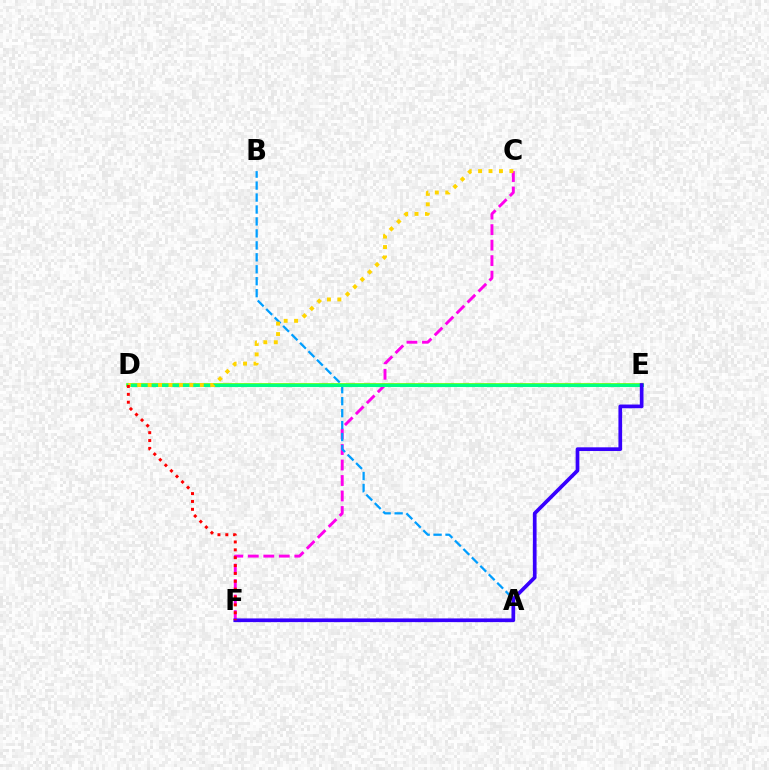{('C', 'F'): [{'color': '#ff00ed', 'line_style': 'dashed', 'thickness': 2.11}], ('A', 'B'): [{'color': '#009eff', 'line_style': 'dashed', 'thickness': 1.62}], ('D', 'E'): [{'color': '#4fff00', 'line_style': 'solid', 'thickness': 2.56}, {'color': '#00ff86', 'line_style': 'solid', 'thickness': 2.21}], ('E', 'F'): [{'color': '#3700ff', 'line_style': 'solid', 'thickness': 2.66}], ('C', 'D'): [{'color': '#ffd500', 'line_style': 'dotted', 'thickness': 2.83}], ('D', 'F'): [{'color': '#ff0000', 'line_style': 'dotted', 'thickness': 2.14}]}